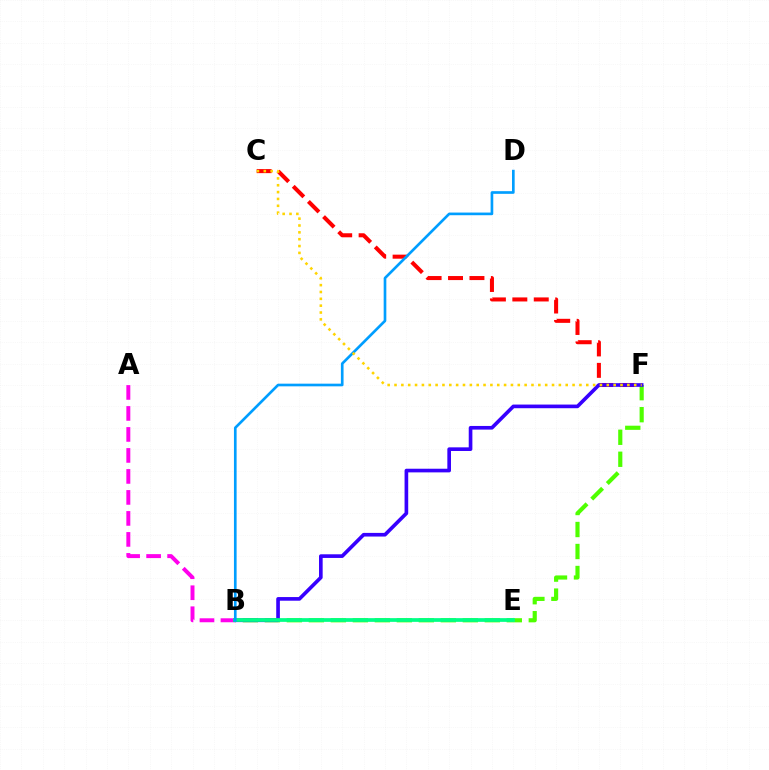{('B', 'F'): [{'color': '#4fff00', 'line_style': 'dashed', 'thickness': 2.99}, {'color': '#3700ff', 'line_style': 'solid', 'thickness': 2.63}], ('A', 'B'): [{'color': '#ff00ed', 'line_style': 'dashed', 'thickness': 2.85}], ('C', 'F'): [{'color': '#ff0000', 'line_style': 'dashed', 'thickness': 2.91}, {'color': '#ffd500', 'line_style': 'dotted', 'thickness': 1.86}], ('B', 'E'): [{'color': '#00ff86', 'line_style': 'solid', 'thickness': 2.69}], ('B', 'D'): [{'color': '#009eff', 'line_style': 'solid', 'thickness': 1.92}]}